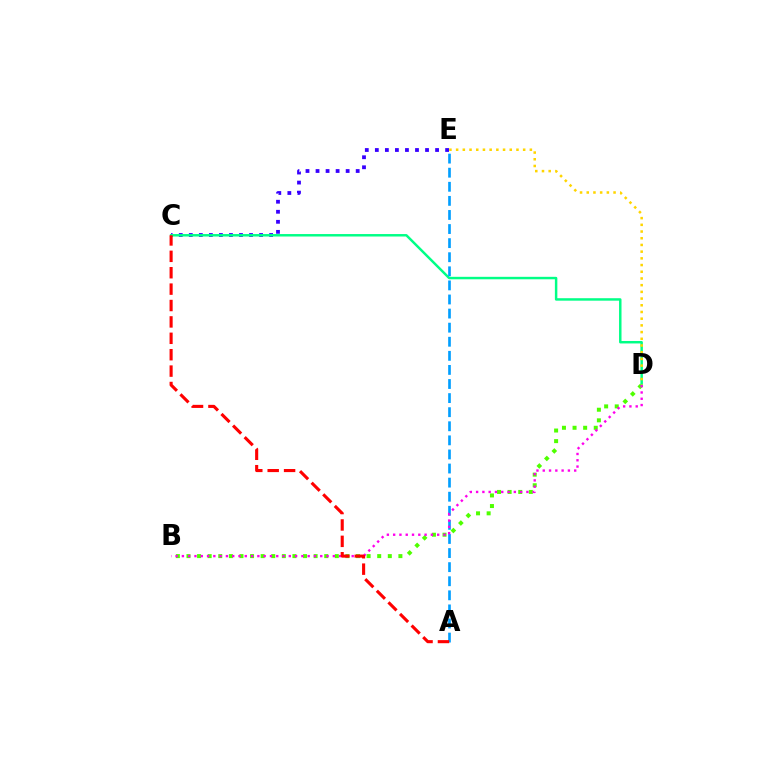{('C', 'E'): [{'color': '#3700ff', 'line_style': 'dotted', 'thickness': 2.73}], ('B', 'D'): [{'color': '#4fff00', 'line_style': 'dotted', 'thickness': 2.88}, {'color': '#ff00ed', 'line_style': 'dotted', 'thickness': 1.71}], ('C', 'D'): [{'color': '#00ff86', 'line_style': 'solid', 'thickness': 1.77}], ('D', 'E'): [{'color': '#ffd500', 'line_style': 'dotted', 'thickness': 1.82}], ('A', 'E'): [{'color': '#009eff', 'line_style': 'dashed', 'thickness': 1.91}], ('A', 'C'): [{'color': '#ff0000', 'line_style': 'dashed', 'thickness': 2.23}]}